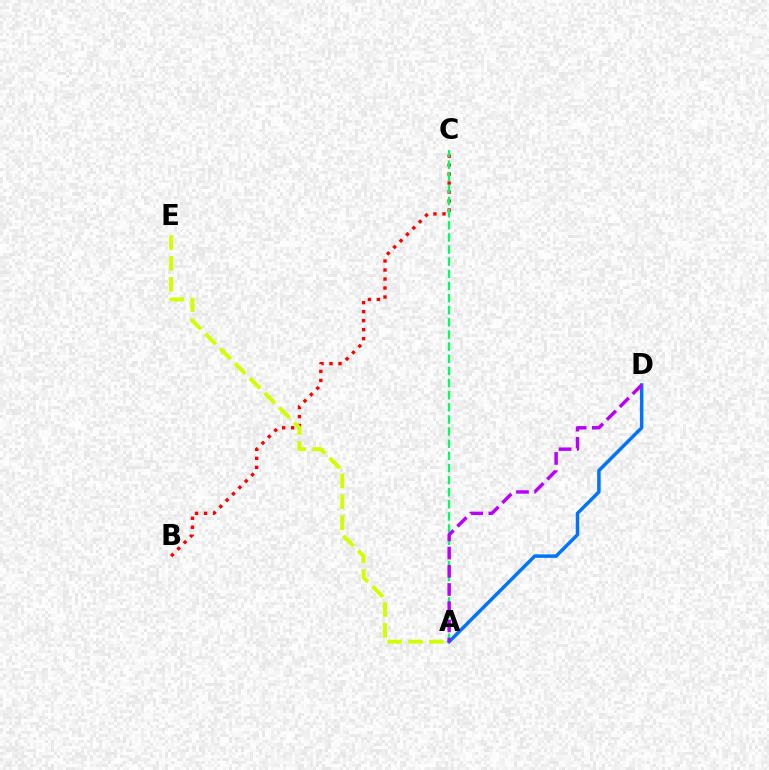{('B', 'C'): [{'color': '#ff0000', 'line_style': 'dotted', 'thickness': 2.45}], ('A', 'C'): [{'color': '#00ff5c', 'line_style': 'dashed', 'thickness': 1.65}], ('A', 'E'): [{'color': '#d1ff00', 'line_style': 'dashed', 'thickness': 2.84}], ('A', 'D'): [{'color': '#0074ff', 'line_style': 'solid', 'thickness': 2.51}, {'color': '#b900ff', 'line_style': 'dashed', 'thickness': 2.48}]}